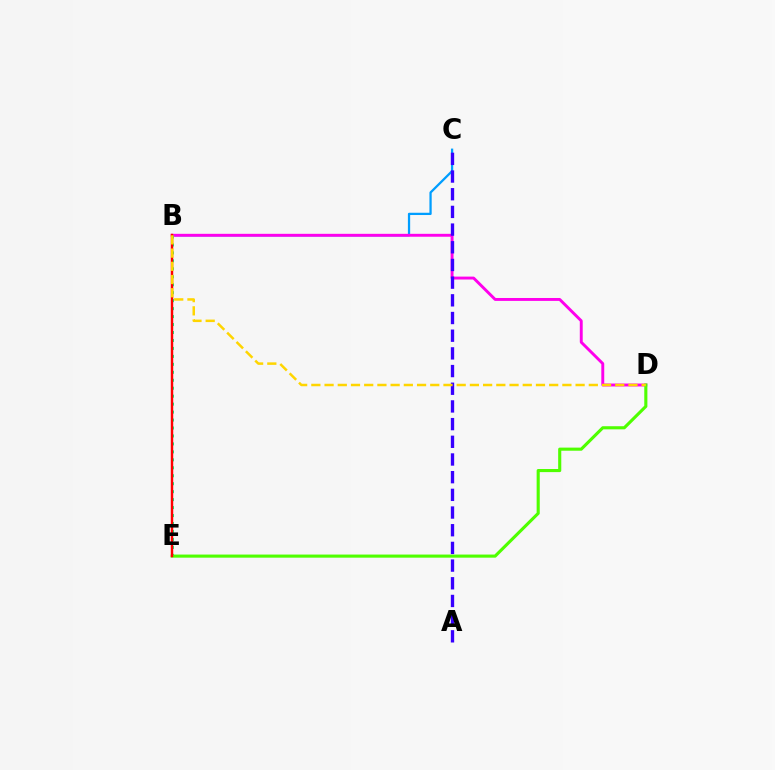{('B', 'C'): [{'color': '#009eff', 'line_style': 'solid', 'thickness': 1.63}], ('B', 'D'): [{'color': '#ff00ed', 'line_style': 'solid', 'thickness': 2.1}, {'color': '#ffd500', 'line_style': 'dashed', 'thickness': 1.79}], ('B', 'E'): [{'color': '#00ff86', 'line_style': 'dotted', 'thickness': 2.16}, {'color': '#ff0000', 'line_style': 'solid', 'thickness': 1.76}], ('D', 'E'): [{'color': '#4fff00', 'line_style': 'solid', 'thickness': 2.24}], ('A', 'C'): [{'color': '#3700ff', 'line_style': 'dashed', 'thickness': 2.4}]}